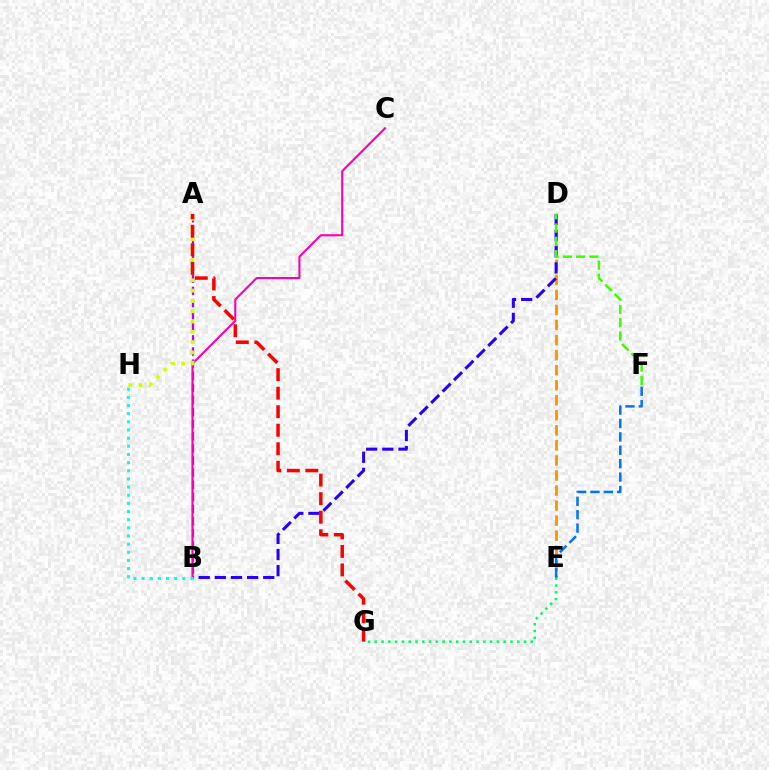{('D', 'E'): [{'color': '#ff9400', 'line_style': 'dashed', 'thickness': 2.04}], ('E', 'G'): [{'color': '#00ff5c', 'line_style': 'dotted', 'thickness': 1.84}], ('B', 'D'): [{'color': '#2500ff', 'line_style': 'dashed', 'thickness': 2.19}], ('A', 'B'): [{'color': '#b900ff', 'line_style': 'dashed', 'thickness': 1.65}], ('B', 'C'): [{'color': '#ff00ac', 'line_style': 'solid', 'thickness': 1.51}], ('A', 'H'): [{'color': '#d1ff00', 'line_style': 'dotted', 'thickness': 2.79}], ('B', 'H'): [{'color': '#00fff6', 'line_style': 'dotted', 'thickness': 2.22}], ('D', 'F'): [{'color': '#3dff00', 'line_style': 'dashed', 'thickness': 1.81}], ('A', 'G'): [{'color': '#ff0000', 'line_style': 'dashed', 'thickness': 2.52}], ('E', 'F'): [{'color': '#0074ff', 'line_style': 'dashed', 'thickness': 1.82}]}